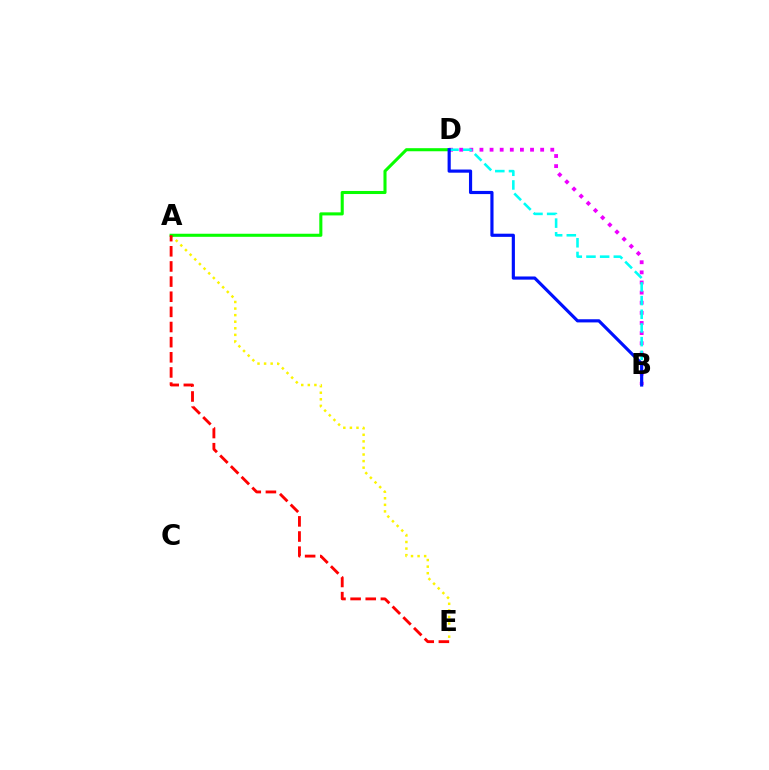{('A', 'E'): [{'color': '#fcf500', 'line_style': 'dotted', 'thickness': 1.79}, {'color': '#ff0000', 'line_style': 'dashed', 'thickness': 2.06}], ('A', 'D'): [{'color': '#08ff00', 'line_style': 'solid', 'thickness': 2.21}], ('B', 'D'): [{'color': '#ee00ff', 'line_style': 'dotted', 'thickness': 2.75}, {'color': '#00fff6', 'line_style': 'dashed', 'thickness': 1.86}, {'color': '#0010ff', 'line_style': 'solid', 'thickness': 2.28}]}